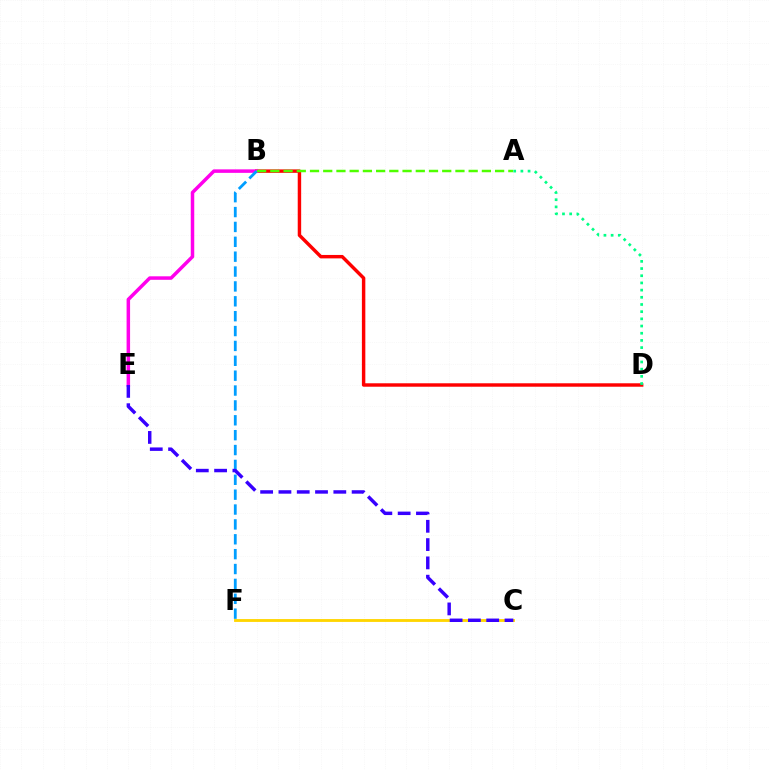{('B', 'D'): [{'color': '#ff0000', 'line_style': 'solid', 'thickness': 2.47}], ('A', 'D'): [{'color': '#00ff86', 'line_style': 'dotted', 'thickness': 1.95}], ('B', 'E'): [{'color': '#ff00ed', 'line_style': 'solid', 'thickness': 2.52}], ('B', 'F'): [{'color': '#009eff', 'line_style': 'dashed', 'thickness': 2.02}], ('C', 'F'): [{'color': '#ffd500', 'line_style': 'solid', 'thickness': 2.05}], ('A', 'B'): [{'color': '#4fff00', 'line_style': 'dashed', 'thickness': 1.8}], ('C', 'E'): [{'color': '#3700ff', 'line_style': 'dashed', 'thickness': 2.49}]}